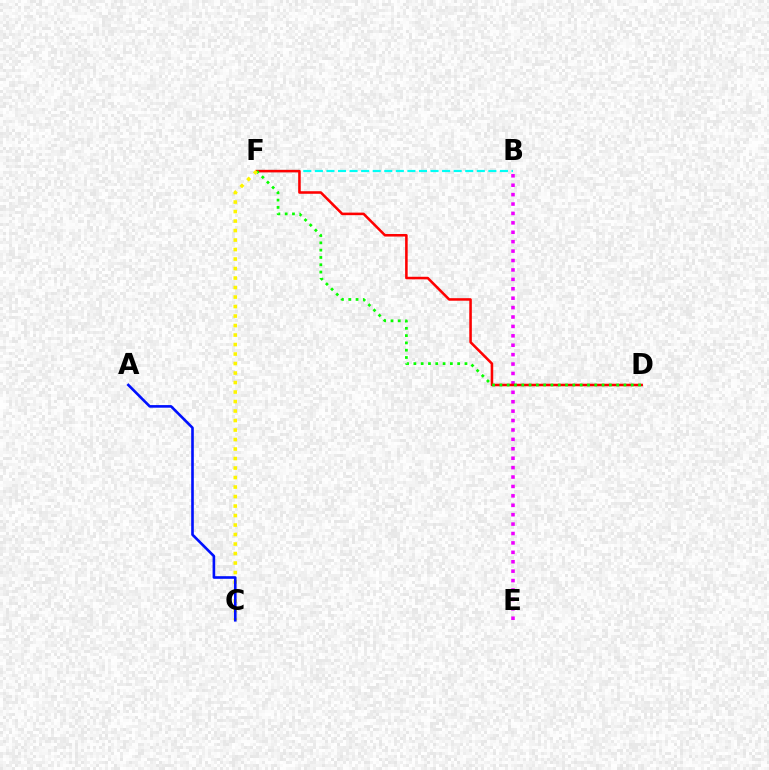{('B', 'F'): [{'color': '#00fff6', 'line_style': 'dashed', 'thickness': 1.57}], ('B', 'E'): [{'color': '#ee00ff', 'line_style': 'dotted', 'thickness': 2.56}], ('D', 'F'): [{'color': '#ff0000', 'line_style': 'solid', 'thickness': 1.84}, {'color': '#08ff00', 'line_style': 'dotted', 'thickness': 1.98}], ('C', 'F'): [{'color': '#fcf500', 'line_style': 'dotted', 'thickness': 2.58}], ('A', 'C'): [{'color': '#0010ff', 'line_style': 'solid', 'thickness': 1.89}]}